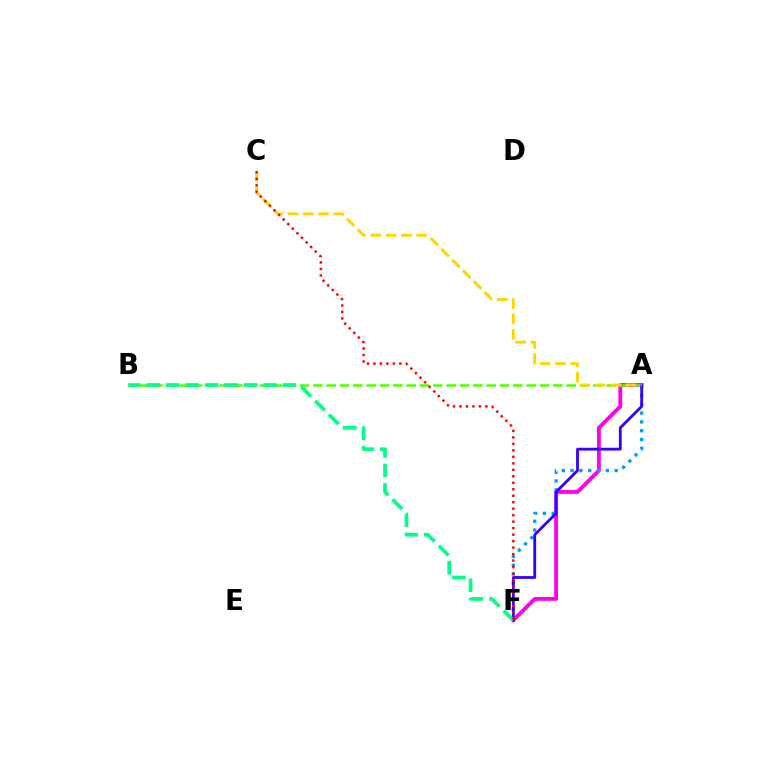{('A', 'F'): [{'color': '#ff00ed', 'line_style': 'solid', 'thickness': 2.75}, {'color': '#009eff', 'line_style': 'dotted', 'thickness': 2.39}, {'color': '#3700ff', 'line_style': 'solid', 'thickness': 2.03}], ('A', 'B'): [{'color': '#4fff00', 'line_style': 'dashed', 'thickness': 1.81}], ('B', 'F'): [{'color': '#00ff86', 'line_style': 'dashed', 'thickness': 2.65}], ('A', 'C'): [{'color': '#ffd500', 'line_style': 'dashed', 'thickness': 2.08}], ('C', 'F'): [{'color': '#ff0000', 'line_style': 'dotted', 'thickness': 1.76}]}